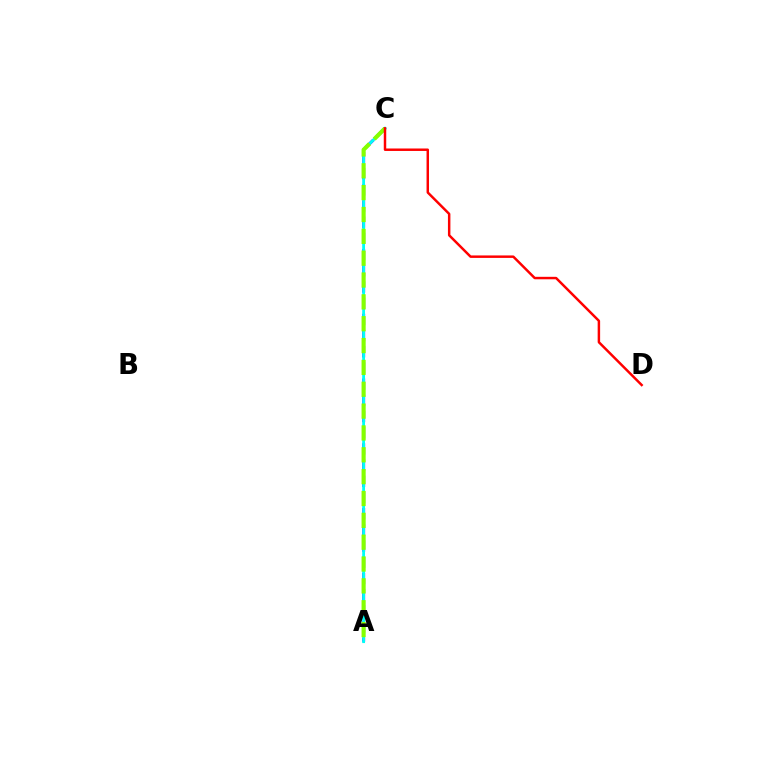{('A', 'C'): [{'color': '#7200ff', 'line_style': 'dashed', 'thickness': 2.2}, {'color': '#00fff6', 'line_style': 'solid', 'thickness': 2.03}, {'color': '#84ff00', 'line_style': 'dashed', 'thickness': 2.97}], ('C', 'D'): [{'color': '#ff0000', 'line_style': 'solid', 'thickness': 1.78}]}